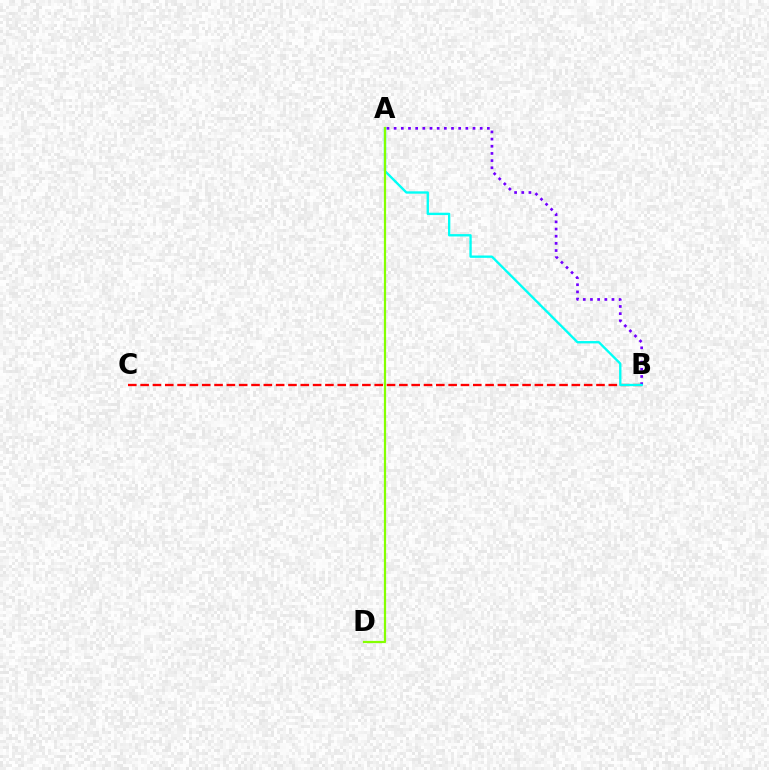{('B', 'C'): [{'color': '#ff0000', 'line_style': 'dashed', 'thickness': 1.67}], ('A', 'B'): [{'color': '#7200ff', 'line_style': 'dotted', 'thickness': 1.95}, {'color': '#00fff6', 'line_style': 'solid', 'thickness': 1.69}], ('A', 'D'): [{'color': '#84ff00', 'line_style': 'solid', 'thickness': 1.6}]}